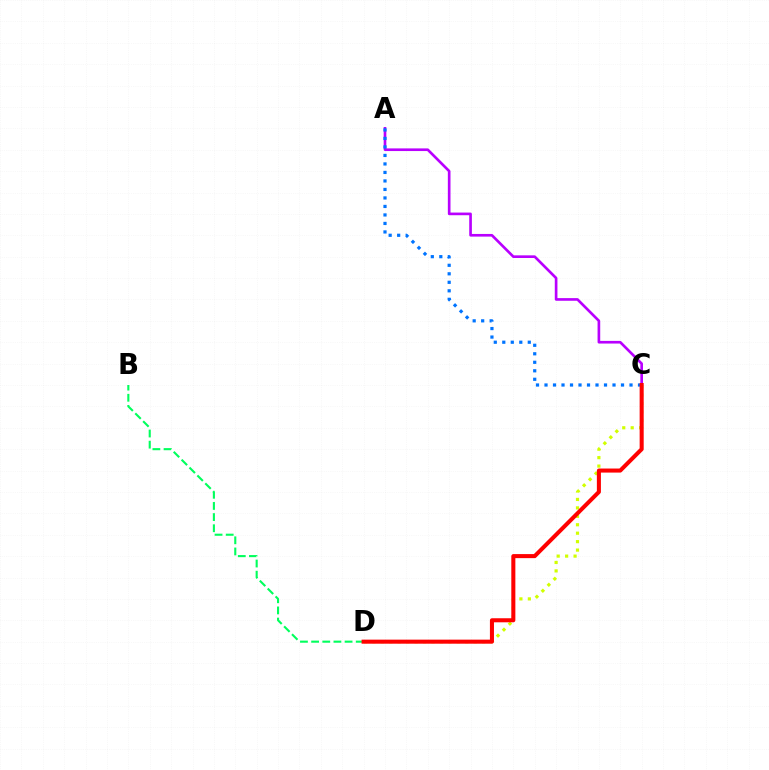{('C', 'D'): [{'color': '#d1ff00', 'line_style': 'dotted', 'thickness': 2.29}, {'color': '#ff0000', 'line_style': 'solid', 'thickness': 2.92}], ('B', 'D'): [{'color': '#00ff5c', 'line_style': 'dashed', 'thickness': 1.52}], ('A', 'C'): [{'color': '#b900ff', 'line_style': 'solid', 'thickness': 1.91}, {'color': '#0074ff', 'line_style': 'dotted', 'thickness': 2.31}]}